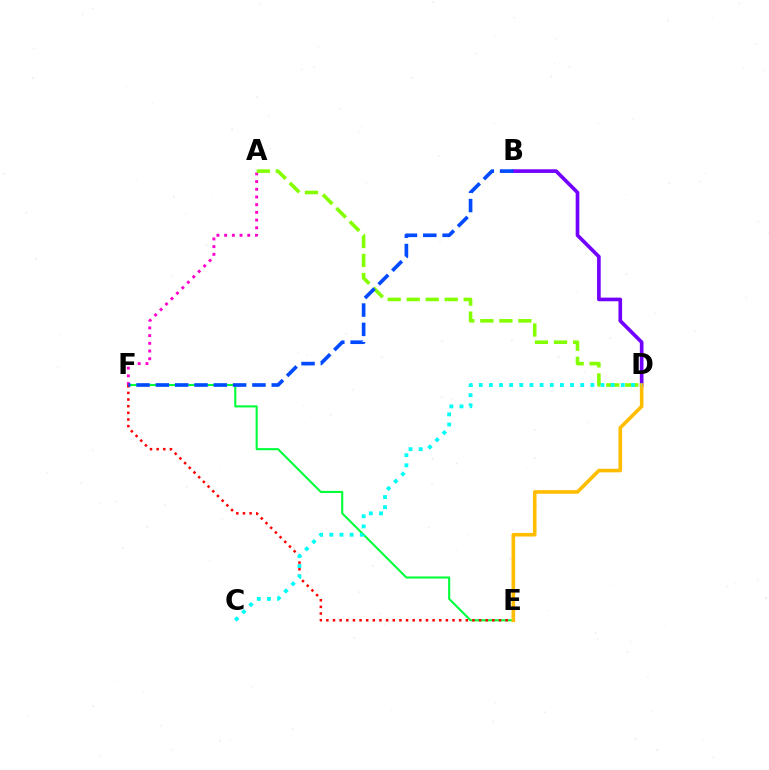{('B', 'D'): [{'color': '#7200ff', 'line_style': 'solid', 'thickness': 2.63}], ('E', 'F'): [{'color': '#00ff39', 'line_style': 'solid', 'thickness': 1.51}, {'color': '#ff0000', 'line_style': 'dotted', 'thickness': 1.8}], ('A', 'F'): [{'color': '#ff00cf', 'line_style': 'dotted', 'thickness': 2.09}], ('D', 'E'): [{'color': '#ffbd00', 'line_style': 'solid', 'thickness': 2.59}], ('A', 'D'): [{'color': '#84ff00', 'line_style': 'dashed', 'thickness': 2.58}], ('B', 'F'): [{'color': '#004bff', 'line_style': 'dashed', 'thickness': 2.62}], ('C', 'D'): [{'color': '#00fff6', 'line_style': 'dotted', 'thickness': 2.76}]}